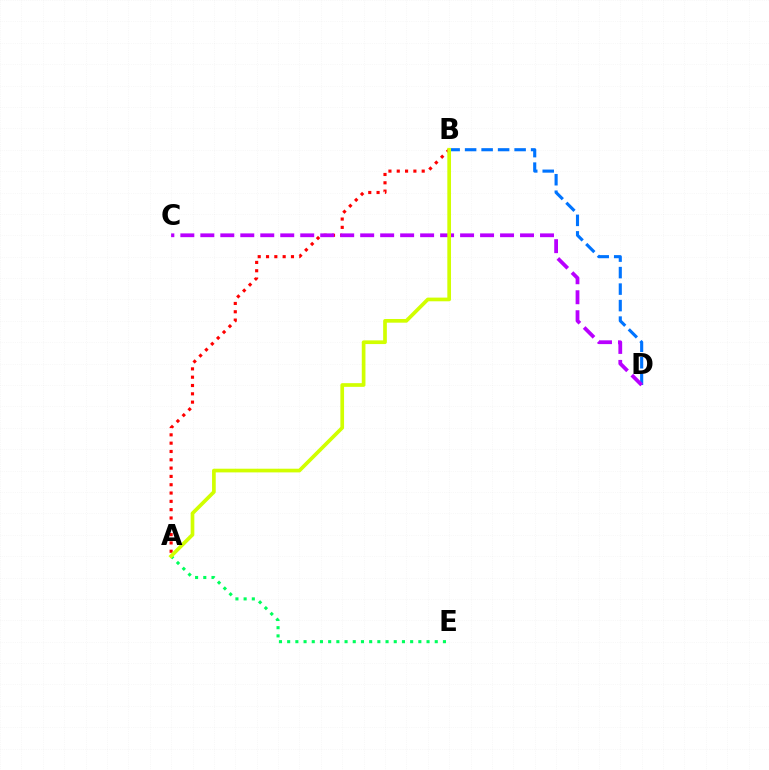{('A', 'B'): [{'color': '#ff0000', 'line_style': 'dotted', 'thickness': 2.26}, {'color': '#d1ff00', 'line_style': 'solid', 'thickness': 2.65}], ('B', 'D'): [{'color': '#0074ff', 'line_style': 'dashed', 'thickness': 2.24}], ('A', 'E'): [{'color': '#00ff5c', 'line_style': 'dotted', 'thickness': 2.23}], ('C', 'D'): [{'color': '#b900ff', 'line_style': 'dashed', 'thickness': 2.71}]}